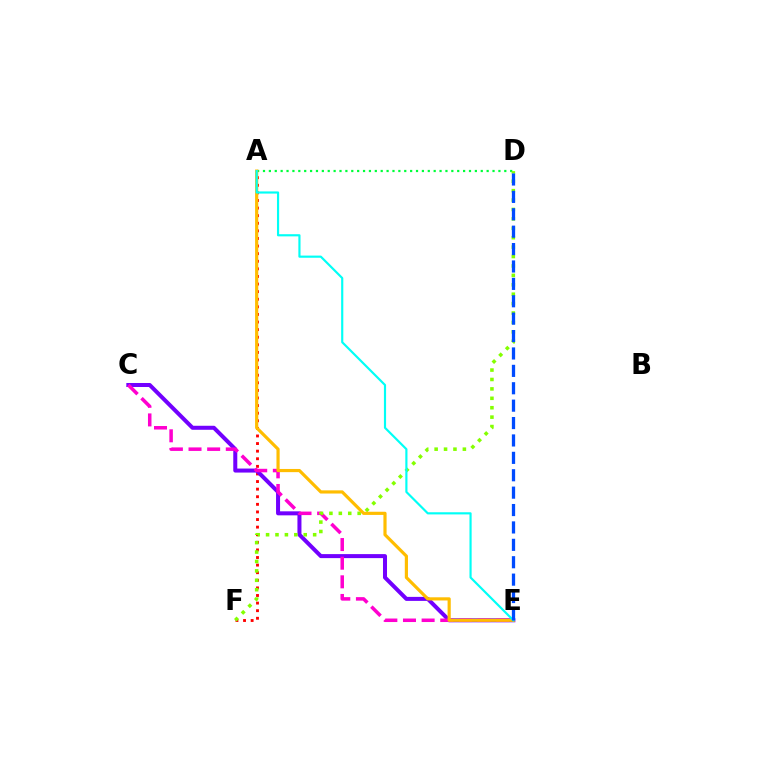{('A', 'F'): [{'color': '#ff0000', 'line_style': 'dotted', 'thickness': 2.06}], ('C', 'E'): [{'color': '#7200ff', 'line_style': 'solid', 'thickness': 2.89}, {'color': '#ff00cf', 'line_style': 'dashed', 'thickness': 2.53}], ('A', 'D'): [{'color': '#00ff39', 'line_style': 'dotted', 'thickness': 1.6}], ('D', 'F'): [{'color': '#84ff00', 'line_style': 'dotted', 'thickness': 2.56}], ('A', 'E'): [{'color': '#ffbd00', 'line_style': 'solid', 'thickness': 2.29}, {'color': '#00fff6', 'line_style': 'solid', 'thickness': 1.56}], ('D', 'E'): [{'color': '#004bff', 'line_style': 'dashed', 'thickness': 2.36}]}